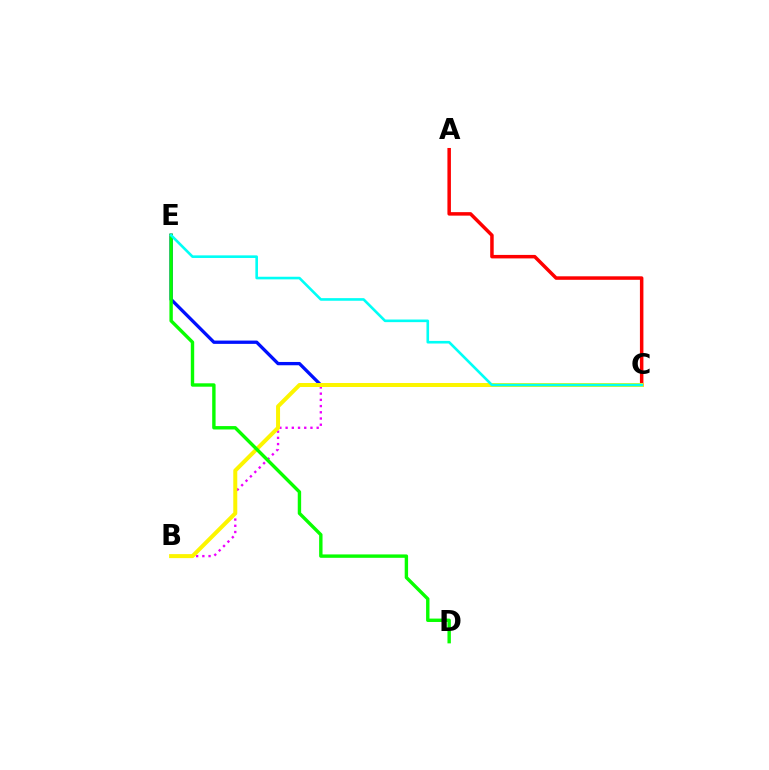{('C', 'E'): [{'color': '#0010ff', 'line_style': 'solid', 'thickness': 2.38}, {'color': '#00fff6', 'line_style': 'solid', 'thickness': 1.88}], ('B', 'C'): [{'color': '#ee00ff', 'line_style': 'dotted', 'thickness': 1.69}, {'color': '#fcf500', 'line_style': 'solid', 'thickness': 2.88}], ('A', 'C'): [{'color': '#ff0000', 'line_style': 'solid', 'thickness': 2.52}], ('D', 'E'): [{'color': '#08ff00', 'line_style': 'solid', 'thickness': 2.45}]}